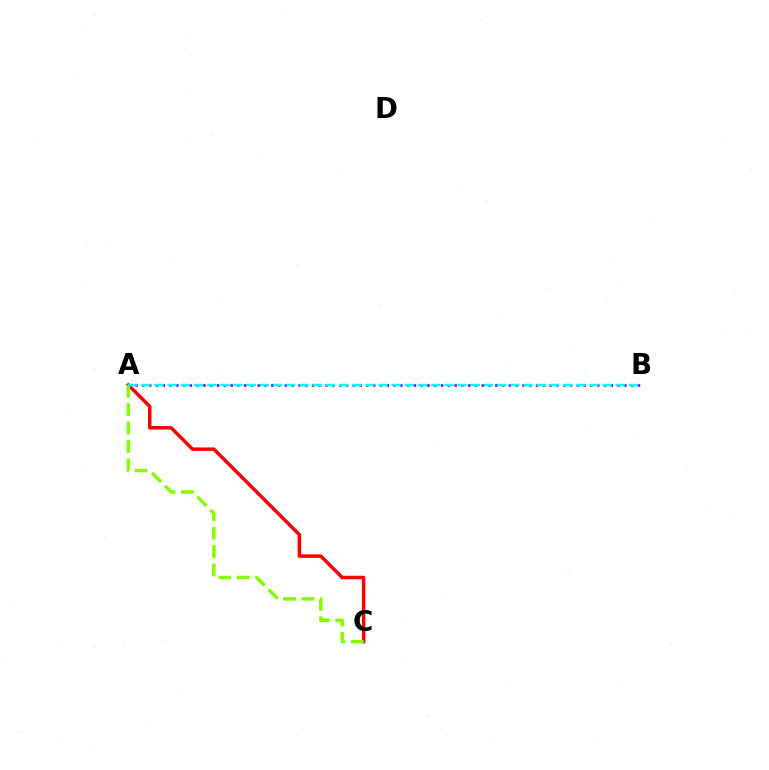{('A', 'B'): [{'color': '#7200ff', 'line_style': 'dotted', 'thickness': 1.84}, {'color': '#00fff6', 'line_style': 'dashed', 'thickness': 1.79}], ('A', 'C'): [{'color': '#ff0000', 'line_style': 'solid', 'thickness': 2.51}, {'color': '#84ff00', 'line_style': 'dashed', 'thickness': 2.5}]}